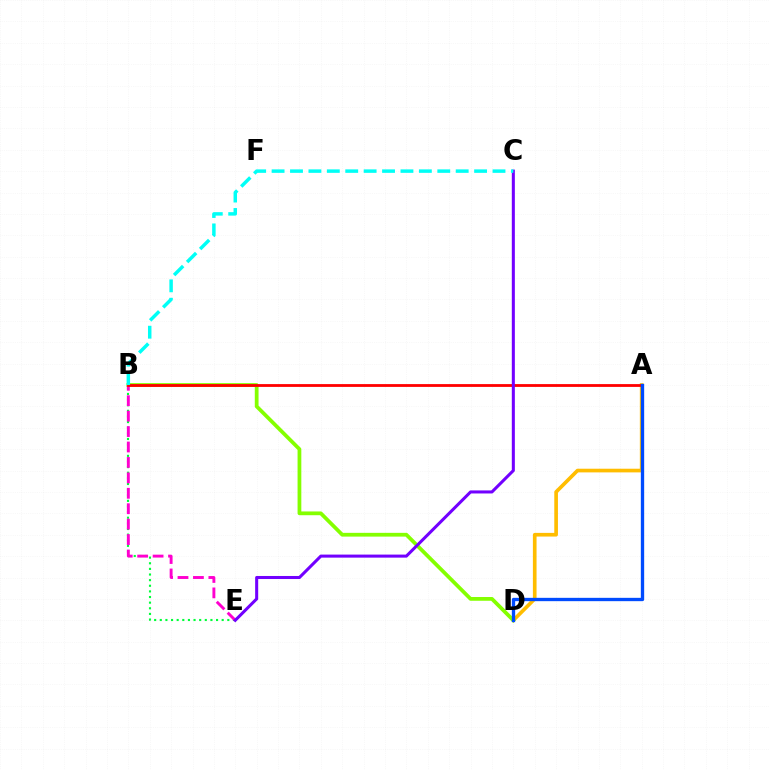{('B', 'E'): [{'color': '#00ff39', 'line_style': 'dotted', 'thickness': 1.53}, {'color': '#ff00cf', 'line_style': 'dashed', 'thickness': 2.1}], ('A', 'D'): [{'color': '#ffbd00', 'line_style': 'solid', 'thickness': 2.64}, {'color': '#004bff', 'line_style': 'solid', 'thickness': 2.4}], ('B', 'D'): [{'color': '#84ff00', 'line_style': 'solid', 'thickness': 2.71}], ('A', 'B'): [{'color': '#ff0000', 'line_style': 'solid', 'thickness': 2.02}], ('C', 'E'): [{'color': '#7200ff', 'line_style': 'solid', 'thickness': 2.19}], ('B', 'C'): [{'color': '#00fff6', 'line_style': 'dashed', 'thickness': 2.5}]}